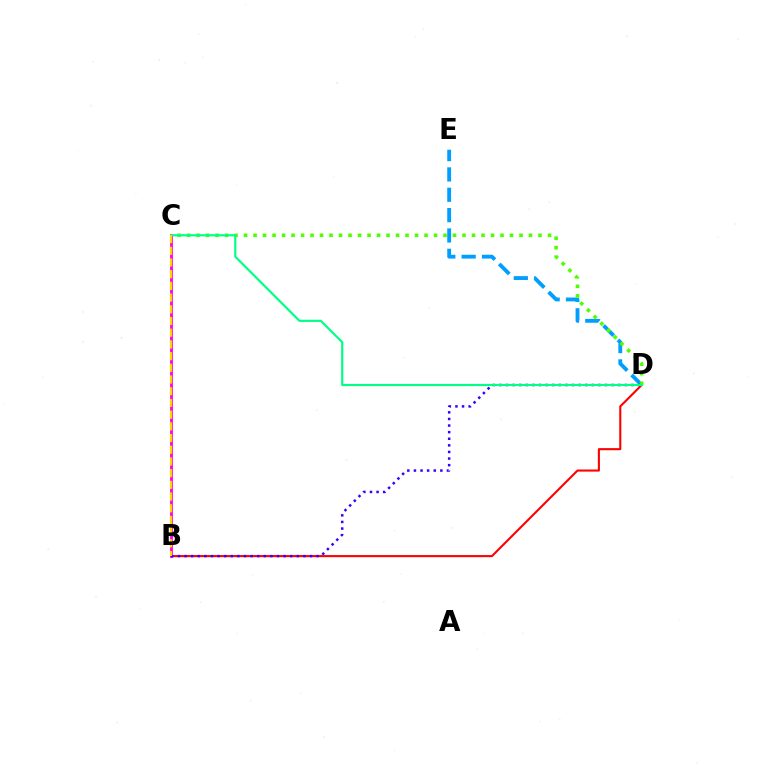{('D', 'E'): [{'color': '#009eff', 'line_style': 'dashed', 'thickness': 2.76}], ('B', 'D'): [{'color': '#ff0000', 'line_style': 'solid', 'thickness': 1.5}, {'color': '#3700ff', 'line_style': 'dotted', 'thickness': 1.79}], ('C', 'D'): [{'color': '#4fff00', 'line_style': 'dotted', 'thickness': 2.58}, {'color': '#00ff86', 'line_style': 'solid', 'thickness': 1.56}], ('B', 'C'): [{'color': '#ff00ed', 'line_style': 'solid', 'thickness': 2.03}, {'color': '#ffd500', 'line_style': 'dashed', 'thickness': 1.59}]}